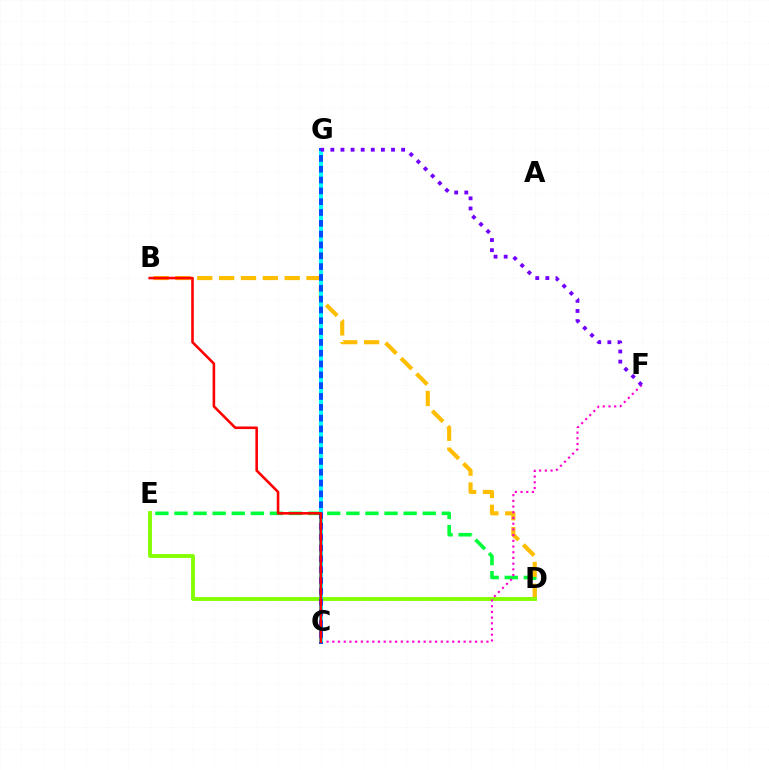{('D', 'E'): [{'color': '#00ff39', 'line_style': 'dashed', 'thickness': 2.59}, {'color': '#84ff00', 'line_style': 'solid', 'thickness': 2.78}], ('B', 'D'): [{'color': '#ffbd00', 'line_style': 'dashed', 'thickness': 2.97}], ('C', 'F'): [{'color': '#ff00cf', 'line_style': 'dotted', 'thickness': 1.55}], ('C', 'G'): [{'color': '#004bff', 'line_style': 'solid', 'thickness': 2.87}, {'color': '#00fff6', 'line_style': 'dotted', 'thickness': 2.94}], ('F', 'G'): [{'color': '#7200ff', 'line_style': 'dotted', 'thickness': 2.75}], ('B', 'C'): [{'color': '#ff0000', 'line_style': 'solid', 'thickness': 1.87}]}